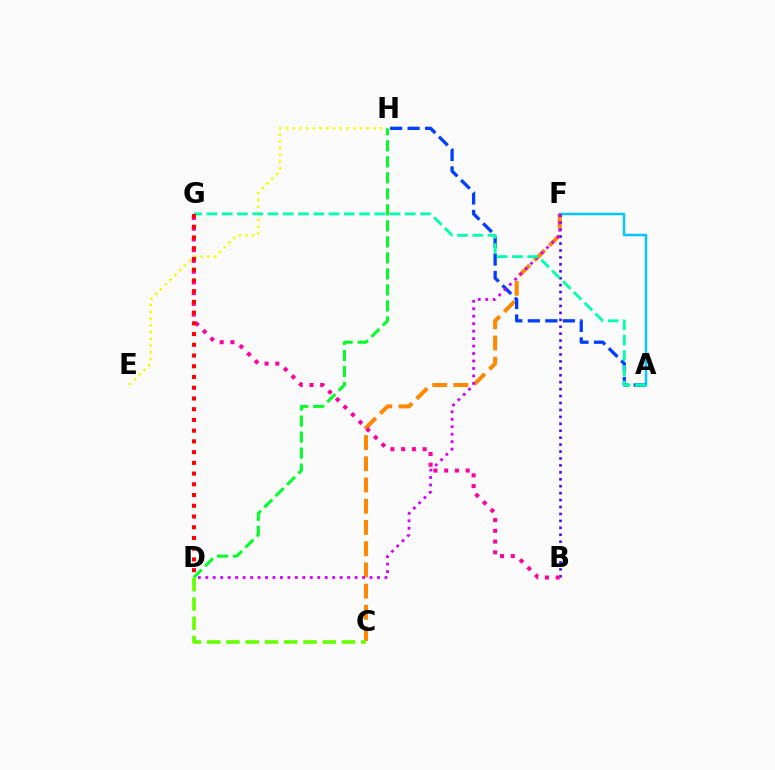{('E', 'H'): [{'color': '#eeff00', 'line_style': 'dotted', 'thickness': 1.83}], ('A', 'F'): [{'color': '#00c7ff', 'line_style': 'solid', 'thickness': 1.8}], ('C', 'F'): [{'color': '#ff8800', 'line_style': 'dashed', 'thickness': 2.88}], ('B', 'F'): [{'color': '#4f00ff', 'line_style': 'dotted', 'thickness': 1.88}], ('A', 'H'): [{'color': '#003fff', 'line_style': 'dashed', 'thickness': 2.38}], ('B', 'G'): [{'color': '#ff00a0', 'line_style': 'dotted', 'thickness': 2.92}], ('D', 'F'): [{'color': '#d600ff', 'line_style': 'dotted', 'thickness': 2.03}], ('A', 'G'): [{'color': '#00ffaf', 'line_style': 'dashed', 'thickness': 2.07}], ('D', 'G'): [{'color': '#ff0000', 'line_style': 'dotted', 'thickness': 2.92}], ('D', 'H'): [{'color': '#00ff27', 'line_style': 'dashed', 'thickness': 2.18}], ('C', 'D'): [{'color': '#66ff00', 'line_style': 'dashed', 'thickness': 2.62}]}